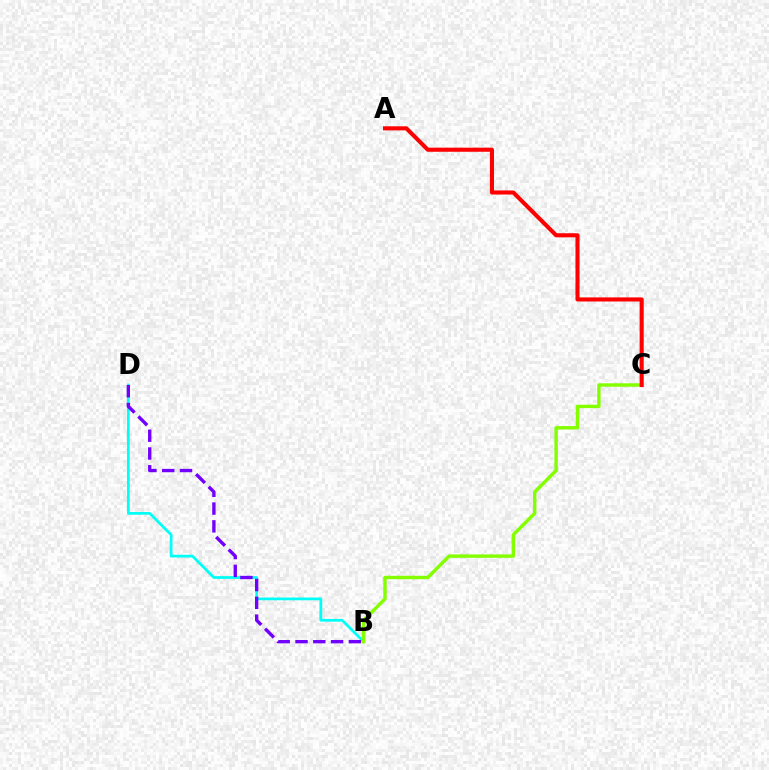{('B', 'D'): [{'color': '#00fff6', 'line_style': 'solid', 'thickness': 1.98}, {'color': '#7200ff', 'line_style': 'dashed', 'thickness': 2.42}], ('B', 'C'): [{'color': '#84ff00', 'line_style': 'solid', 'thickness': 2.46}], ('A', 'C'): [{'color': '#ff0000', 'line_style': 'solid', 'thickness': 2.94}]}